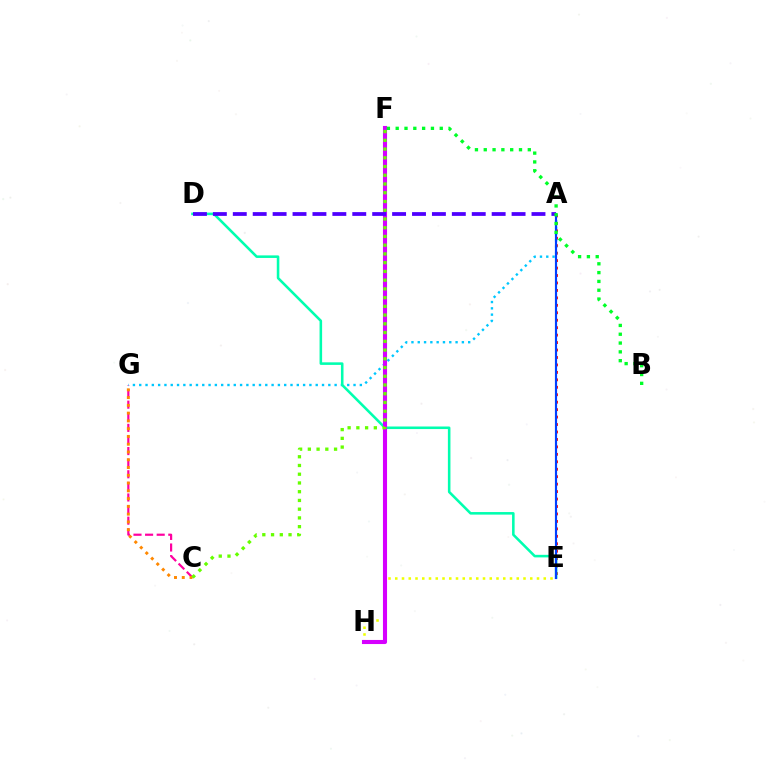{('E', 'H'): [{'color': '#eeff00', 'line_style': 'dotted', 'thickness': 1.83}], ('A', 'E'): [{'color': '#ff0000', 'line_style': 'dotted', 'thickness': 2.02}, {'color': '#003fff', 'line_style': 'solid', 'thickness': 1.55}], ('C', 'G'): [{'color': '#ff00a0', 'line_style': 'dashed', 'thickness': 1.58}, {'color': '#ff8800', 'line_style': 'dotted', 'thickness': 2.11}], ('A', 'G'): [{'color': '#00c7ff', 'line_style': 'dotted', 'thickness': 1.71}], ('D', 'E'): [{'color': '#00ffaf', 'line_style': 'solid', 'thickness': 1.85}], ('F', 'H'): [{'color': '#d600ff', 'line_style': 'solid', 'thickness': 2.95}], ('A', 'D'): [{'color': '#4f00ff', 'line_style': 'dashed', 'thickness': 2.71}], ('C', 'F'): [{'color': '#66ff00', 'line_style': 'dotted', 'thickness': 2.37}], ('B', 'F'): [{'color': '#00ff27', 'line_style': 'dotted', 'thickness': 2.39}]}